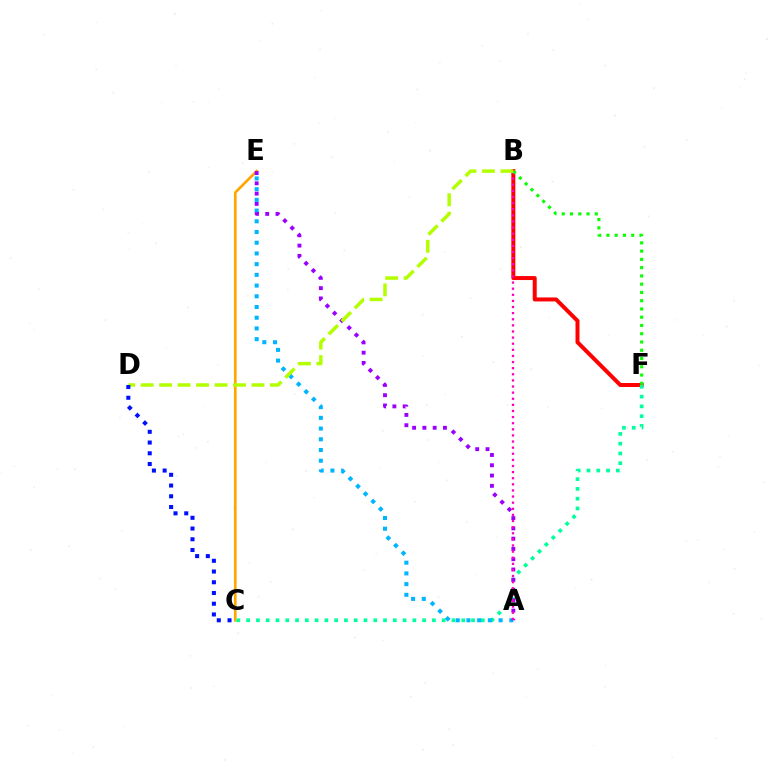{('C', 'E'): [{'color': '#ffa500', 'line_style': 'solid', 'thickness': 1.92}], ('B', 'F'): [{'color': '#ff0000', 'line_style': 'solid', 'thickness': 2.87}, {'color': '#08ff00', 'line_style': 'dotted', 'thickness': 2.24}], ('C', 'F'): [{'color': '#00ff9d', 'line_style': 'dotted', 'thickness': 2.66}], ('A', 'E'): [{'color': '#00b5ff', 'line_style': 'dotted', 'thickness': 2.91}, {'color': '#9b00ff', 'line_style': 'dotted', 'thickness': 2.79}], ('A', 'B'): [{'color': '#ff00bd', 'line_style': 'dotted', 'thickness': 1.66}], ('B', 'D'): [{'color': '#b3ff00', 'line_style': 'dashed', 'thickness': 2.51}], ('C', 'D'): [{'color': '#0010ff', 'line_style': 'dotted', 'thickness': 2.92}]}